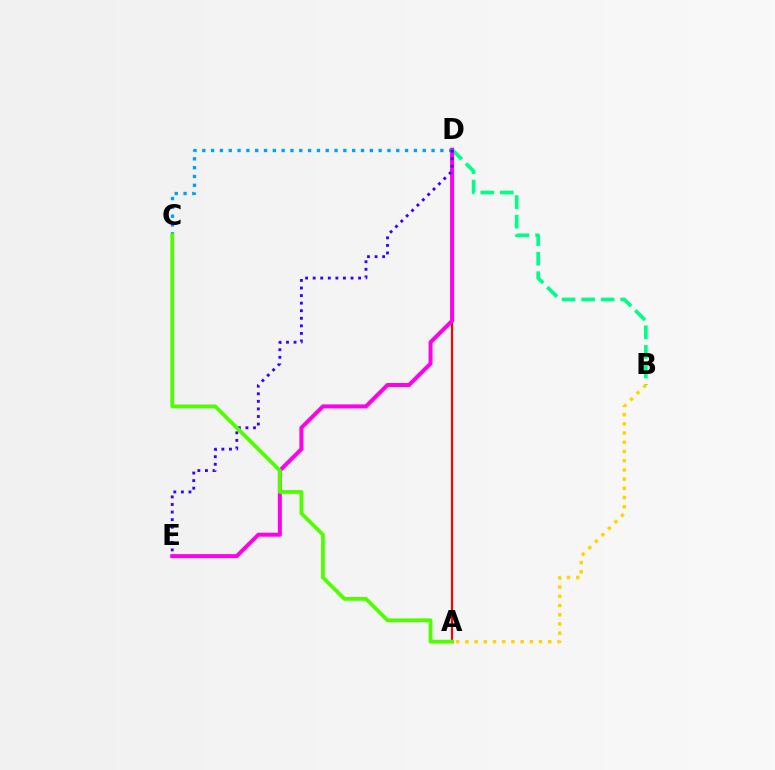{('B', 'D'): [{'color': '#00ff86', 'line_style': 'dashed', 'thickness': 2.65}], ('A', 'D'): [{'color': '#ff0000', 'line_style': 'solid', 'thickness': 1.55}], ('D', 'E'): [{'color': '#ff00ed', 'line_style': 'solid', 'thickness': 2.87}, {'color': '#3700ff', 'line_style': 'dotted', 'thickness': 2.06}], ('A', 'B'): [{'color': '#ffd500', 'line_style': 'dotted', 'thickness': 2.5}], ('C', 'D'): [{'color': '#009eff', 'line_style': 'dotted', 'thickness': 2.4}], ('A', 'C'): [{'color': '#4fff00', 'line_style': 'solid', 'thickness': 2.73}]}